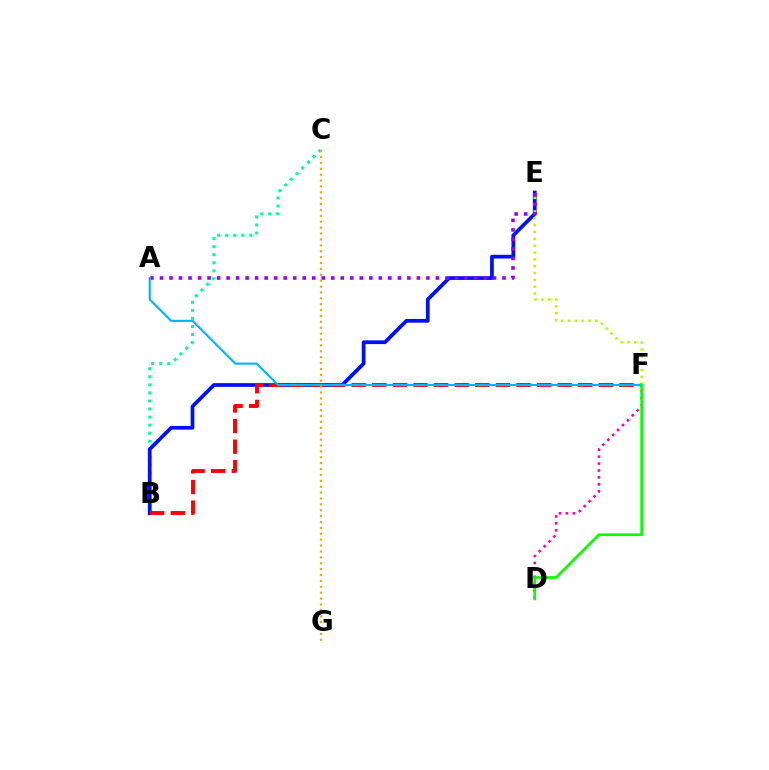{('B', 'C'): [{'color': '#00ff9d', 'line_style': 'dotted', 'thickness': 2.19}], ('B', 'E'): [{'color': '#0010ff', 'line_style': 'solid', 'thickness': 2.69}], ('B', 'F'): [{'color': '#ff0000', 'line_style': 'dashed', 'thickness': 2.8}], ('E', 'F'): [{'color': '#b3ff00', 'line_style': 'dotted', 'thickness': 1.86}], ('A', 'E'): [{'color': '#9b00ff', 'line_style': 'dotted', 'thickness': 2.59}], ('D', 'F'): [{'color': '#ff00bd', 'line_style': 'dotted', 'thickness': 1.88}, {'color': '#08ff00', 'line_style': 'solid', 'thickness': 1.95}], ('A', 'F'): [{'color': '#00b5ff', 'line_style': 'solid', 'thickness': 1.53}], ('C', 'G'): [{'color': '#ffa500', 'line_style': 'dotted', 'thickness': 1.6}]}